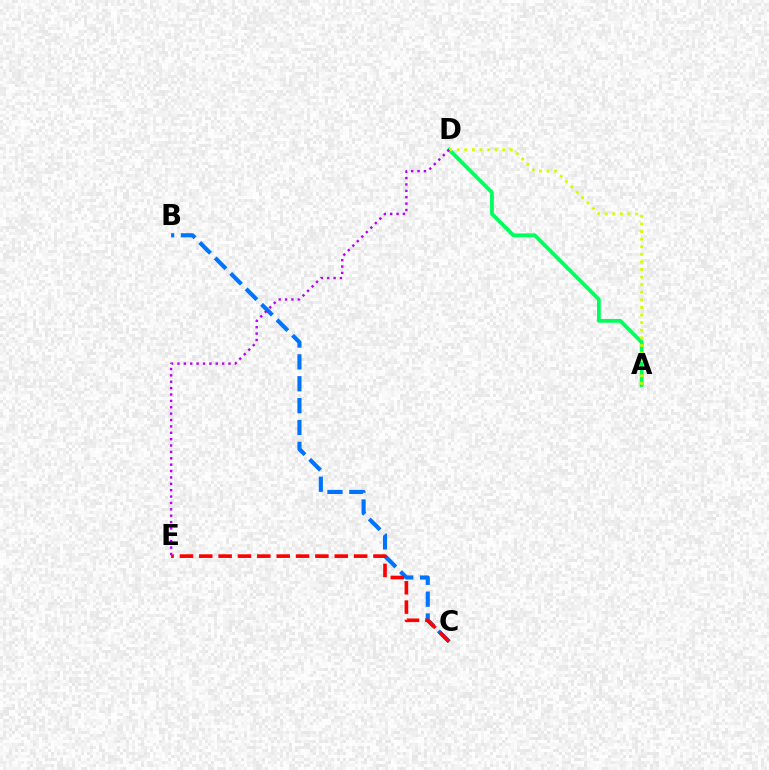{('B', 'C'): [{'color': '#0074ff', 'line_style': 'dashed', 'thickness': 2.97}], ('C', 'E'): [{'color': '#ff0000', 'line_style': 'dashed', 'thickness': 2.63}], ('A', 'D'): [{'color': '#00ff5c', 'line_style': 'solid', 'thickness': 2.72}, {'color': '#d1ff00', 'line_style': 'dotted', 'thickness': 2.06}], ('D', 'E'): [{'color': '#b900ff', 'line_style': 'dotted', 'thickness': 1.73}]}